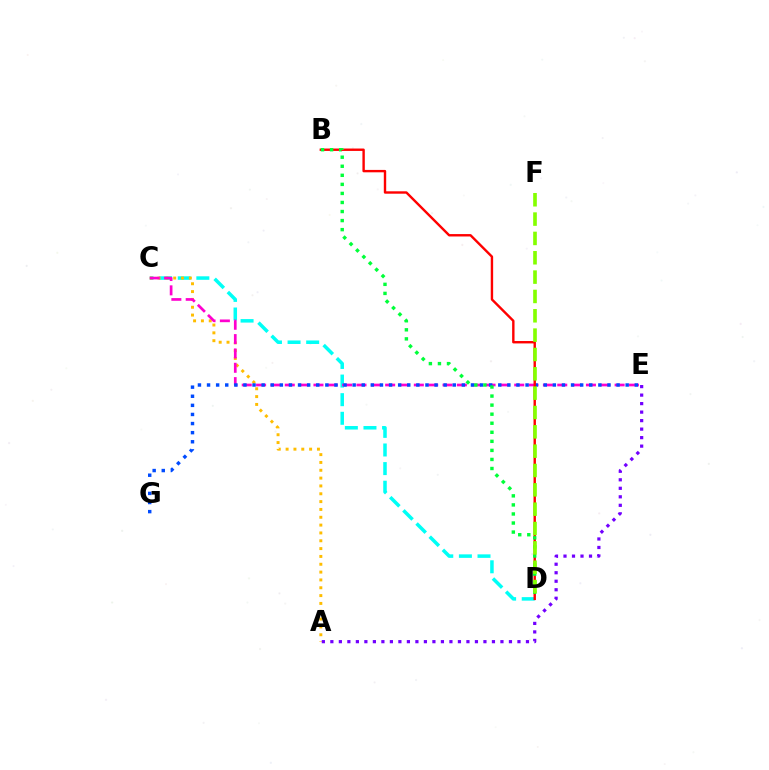{('C', 'D'): [{'color': '#00fff6', 'line_style': 'dashed', 'thickness': 2.53}], ('A', 'C'): [{'color': '#ffbd00', 'line_style': 'dotted', 'thickness': 2.13}], ('A', 'E'): [{'color': '#7200ff', 'line_style': 'dotted', 'thickness': 2.31}], ('C', 'E'): [{'color': '#ff00cf', 'line_style': 'dashed', 'thickness': 1.95}], ('E', 'G'): [{'color': '#004bff', 'line_style': 'dotted', 'thickness': 2.47}], ('B', 'D'): [{'color': '#ff0000', 'line_style': 'solid', 'thickness': 1.73}, {'color': '#00ff39', 'line_style': 'dotted', 'thickness': 2.46}], ('D', 'F'): [{'color': '#84ff00', 'line_style': 'dashed', 'thickness': 2.63}]}